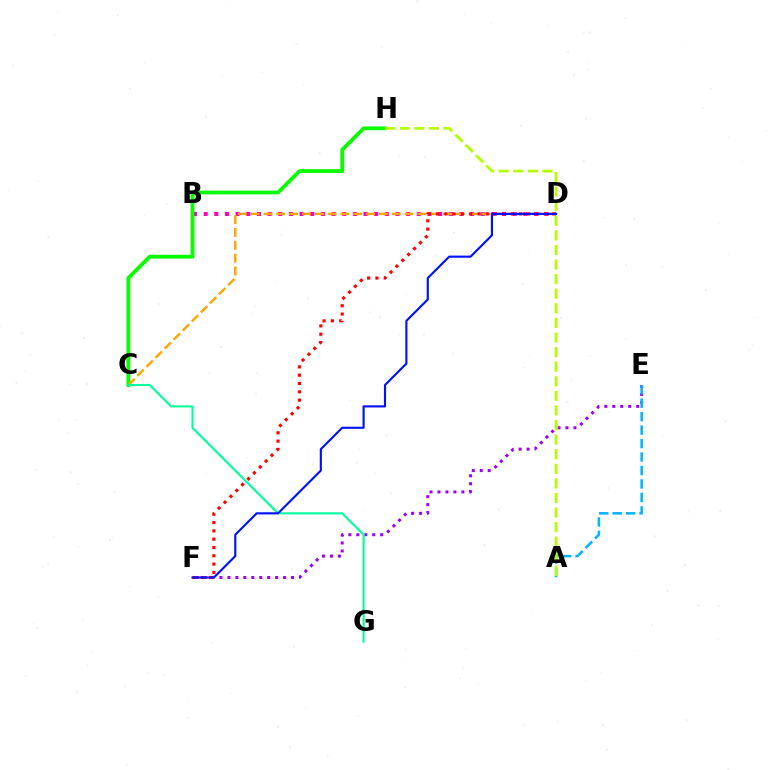{('B', 'D'): [{'color': '#ff00bd', 'line_style': 'dotted', 'thickness': 2.9}], ('E', 'F'): [{'color': '#9b00ff', 'line_style': 'dotted', 'thickness': 2.16}], ('C', 'H'): [{'color': '#08ff00', 'line_style': 'solid', 'thickness': 2.73}], ('C', 'D'): [{'color': '#ffa500', 'line_style': 'dashed', 'thickness': 1.74}], ('C', 'G'): [{'color': '#00ff9d', 'line_style': 'solid', 'thickness': 1.52}], ('D', 'F'): [{'color': '#ff0000', 'line_style': 'dotted', 'thickness': 2.26}, {'color': '#0010ff', 'line_style': 'solid', 'thickness': 1.53}], ('A', 'E'): [{'color': '#00b5ff', 'line_style': 'dashed', 'thickness': 1.83}], ('A', 'H'): [{'color': '#b3ff00', 'line_style': 'dashed', 'thickness': 1.98}]}